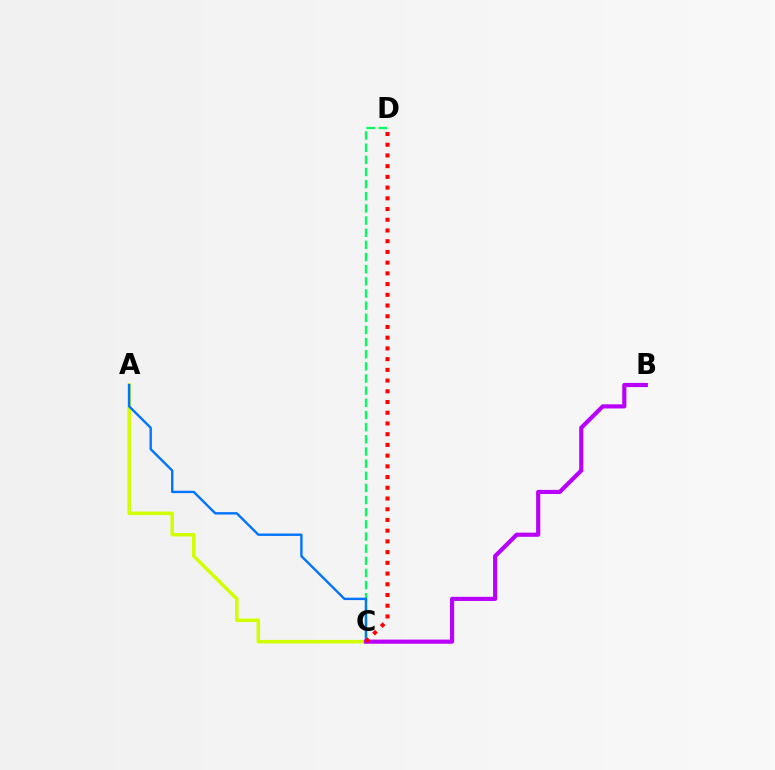{('A', 'C'): [{'color': '#d1ff00', 'line_style': 'solid', 'thickness': 2.54}, {'color': '#0074ff', 'line_style': 'solid', 'thickness': 1.72}], ('C', 'D'): [{'color': '#00ff5c', 'line_style': 'dashed', 'thickness': 1.65}, {'color': '#ff0000', 'line_style': 'dotted', 'thickness': 2.91}], ('B', 'C'): [{'color': '#b900ff', 'line_style': 'solid', 'thickness': 2.99}]}